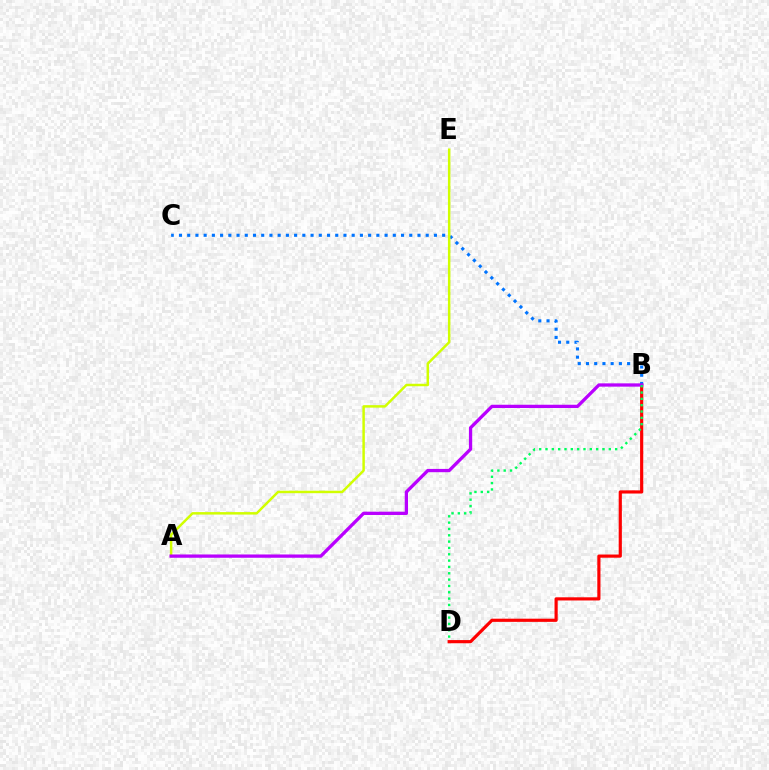{('B', 'D'): [{'color': '#ff0000', 'line_style': 'solid', 'thickness': 2.28}, {'color': '#00ff5c', 'line_style': 'dotted', 'thickness': 1.72}], ('B', 'C'): [{'color': '#0074ff', 'line_style': 'dotted', 'thickness': 2.23}], ('A', 'E'): [{'color': '#d1ff00', 'line_style': 'solid', 'thickness': 1.78}], ('A', 'B'): [{'color': '#b900ff', 'line_style': 'solid', 'thickness': 2.37}]}